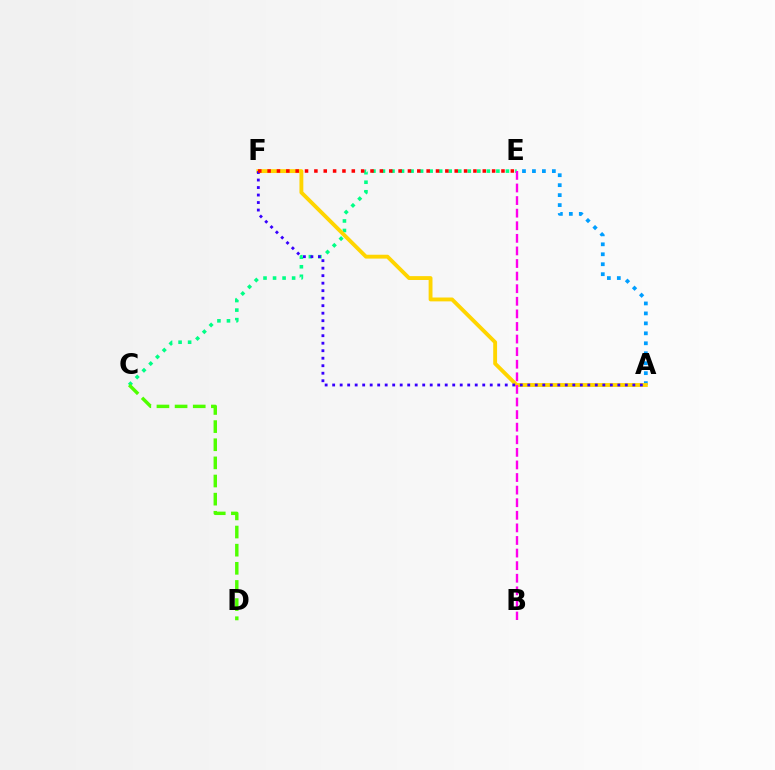{('C', 'E'): [{'color': '#00ff86', 'line_style': 'dotted', 'thickness': 2.59}], ('A', 'E'): [{'color': '#009eff', 'line_style': 'dotted', 'thickness': 2.71}], ('A', 'F'): [{'color': '#ffd500', 'line_style': 'solid', 'thickness': 2.78}, {'color': '#3700ff', 'line_style': 'dotted', 'thickness': 2.04}], ('C', 'D'): [{'color': '#4fff00', 'line_style': 'dashed', 'thickness': 2.46}], ('B', 'E'): [{'color': '#ff00ed', 'line_style': 'dashed', 'thickness': 1.71}], ('E', 'F'): [{'color': '#ff0000', 'line_style': 'dotted', 'thickness': 2.54}]}